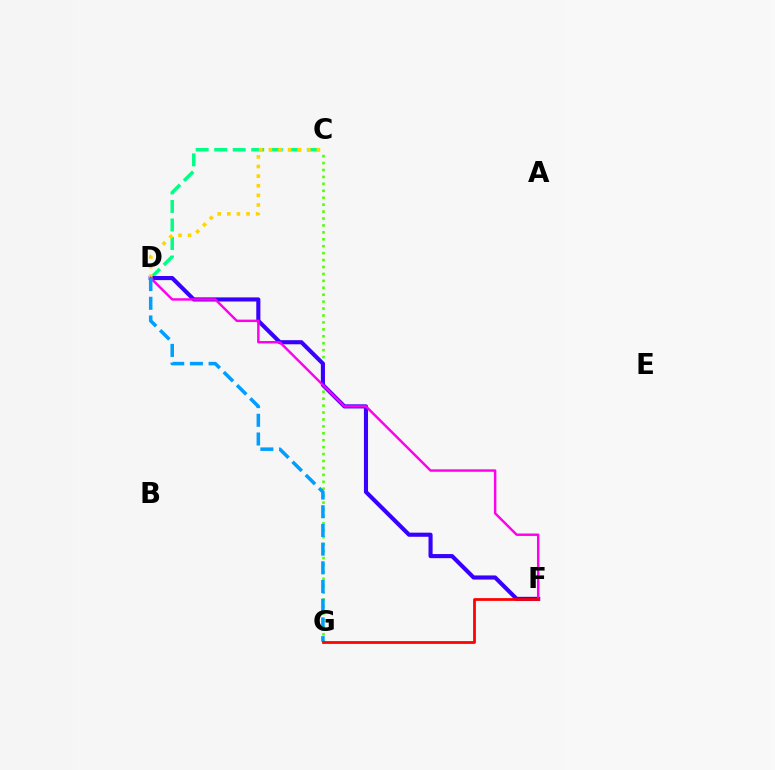{('C', 'G'): [{'color': '#4fff00', 'line_style': 'dotted', 'thickness': 1.88}], ('C', 'D'): [{'color': '#00ff86', 'line_style': 'dashed', 'thickness': 2.52}, {'color': '#ffd500', 'line_style': 'dotted', 'thickness': 2.61}], ('D', 'F'): [{'color': '#3700ff', 'line_style': 'solid', 'thickness': 2.96}, {'color': '#ff00ed', 'line_style': 'solid', 'thickness': 1.76}], ('D', 'G'): [{'color': '#009eff', 'line_style': 'dashed', 'thickness': 2.54}], ('F', 'G'): [{'color': '#ff0000', 'line_style': 'solid', 'thickness': 1.98}]}